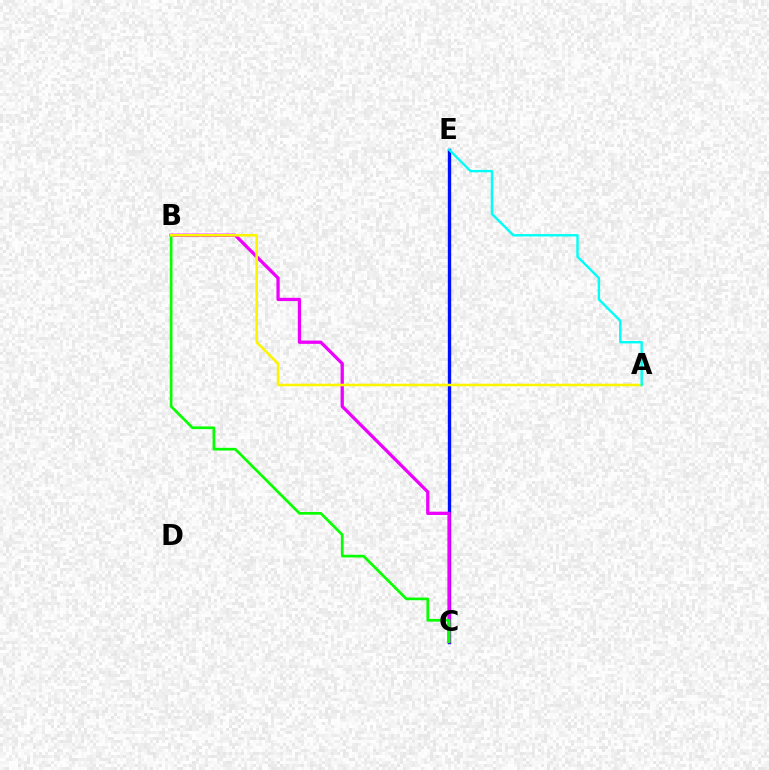{('C', 'E'): [{'color': '#ff0000', 'line_style': 'dashed', 'thickness': 1.81}, {'color': '#0010ff', 'line_style': 'solid', 'thickness': 2.43}], ('B', 'C'): [{'color': '#ee00ff', 'line_style': 'solid', 'thickness': 2.36}, {'color': '#08ff00', 'line_style': 'solid', 'thickness': 1.93}], ('A', 'B'): [{'color': '#fcf500', 'line_style': 'solid', 'thickness': 1.85}], ('A', 'E'): [{'color': '#00fff6', 'line_style': 'solid', 'thickness': 1.72}]}